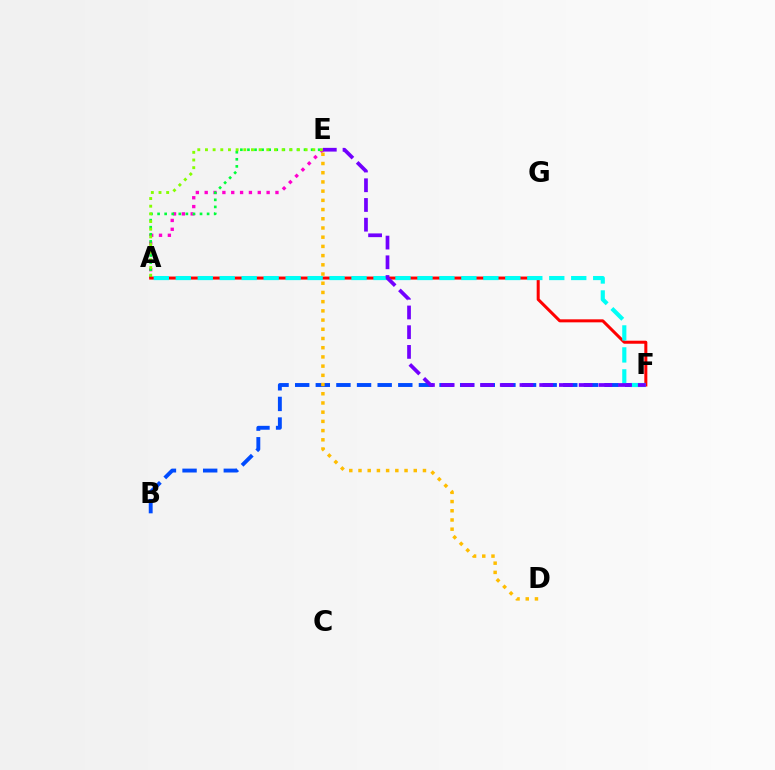{('B', 'F'): [{'color': '#004bff', 'line_style': 'dashed', 'thickness': 2.8}], ('A', 'E'): [{'color': '#ff00cf', 'line_style': 'dotted', 'thickness': 2.4}, {'color': '#00ff39', 'line_style': 'dotted', 'thickness': 1.92}, {'color': '#84ff00', 'line_style': 'dotted', 'thickness': 2.08}], ('D', 'E'): [{'color': '#ffbd00', 'line_style': 'dotted', 'thickness': 2.5}], ('A', 'F'): [{'color': '#ff0000', 'line_style': 'solid', 'thickness': 2.17}, {'color': '#00fff6', 'line_style': 'dashed', 'thickness': 2.98}], ('E', 'F'): [{'color': '#7200ff', 'line_style': 'dashed', 'thickness': 2.68}]}